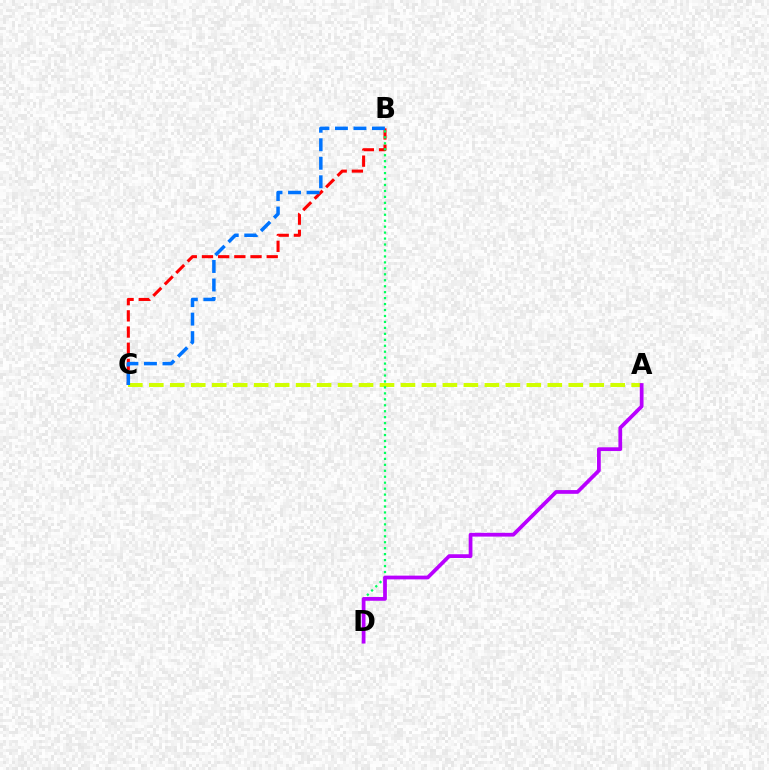{('A', 'C'): [{'color': '#d1ff00', 'line_style': 'dashed', 'thickness': 2.85}], ('B', 'C'): [{'color': '#ff0000', 'line_style': 'dashed', 'thickness': 2.2}, {'color': '#0074ff', 'line_style': 'dashed', 'thickness': 2.51}], ('B', 'D'): [{'color': '#00ff5c', 'line_style': 'dotted', 'thickness': 1.62}], ('A', 'D'): [{'color': '#b900ff', 'line_style': 'solid', 'thickness': 2.69}]}